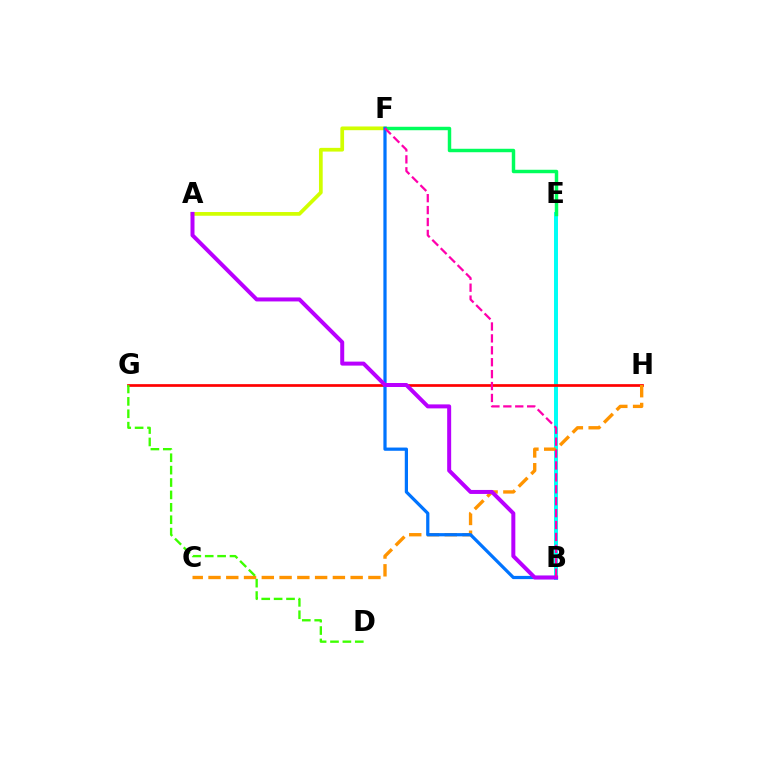{('A', 'F'): [{'color': '#d1ff00', 'line_style': 'solid', 'thickness': 2.68}], ('B', 'E'): [{'color': '#2500ff', 'line_style': 'solid', 'thickness': 1.53}, {'color': '#00fff6', 'line_style': 'solid', 'thickness': 2.85}], ('G', 'H'): [{'color': '#ff0000', 'line_style': 'solid', 'thickness': 1.95}], ('E', 'F'): [{'color': '#00ff5c', 'line_style': 'solid', 'thickness': 2.49}], ('C', 'H'): [{'color': '#ff9400', 'line_style': 'dashed', 'thickness': 2.41}], ('D', 'G'): [{'color': '#3dff00', 'line_style': 'dashed', 'thickness': 1.68}], ('B', 'F'): [{'color': '#0074ff', 'line_style': 'solid', 'thickness': 2.32}, {'color': '#ff00ac', 'line_style': 'dashed', 'thickness': 1.62}], ('A', 'B'): [{'color': '#b900ff', 'line_style': 'solid', 'thickness': 2.87}]}